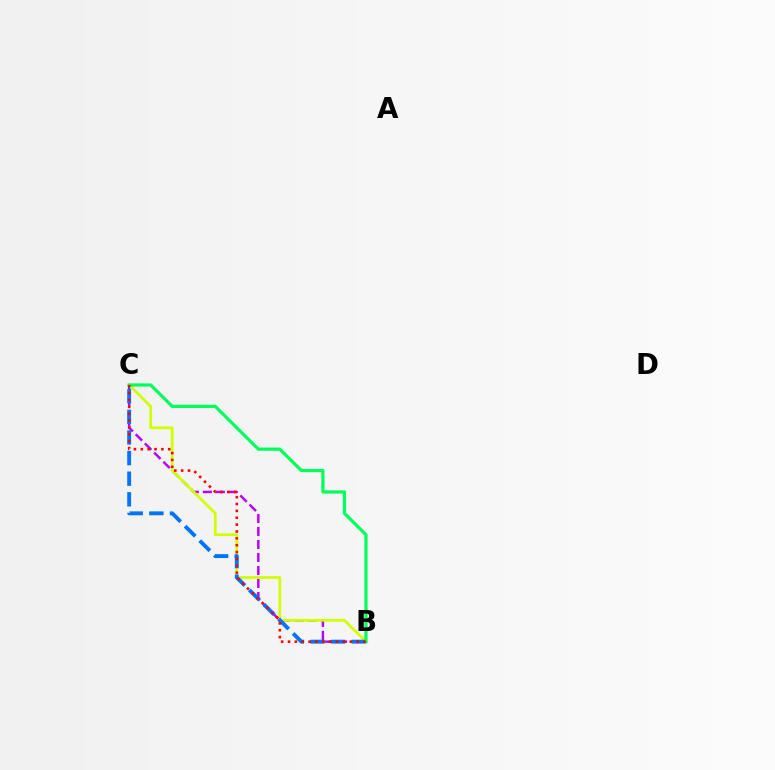{('B', 'C'): [{'color': '#b900ff', 'line_style': 'dashed', 'thickness': 1.76}, {'color': '#d1ff00', 'line_style': 'solid', 'thickness': 1.99}, {'color': '#0074ff', 'line_style': 'dashed', 'thickness': 2.8}, {'color': '#00ff5c', 'line_style': 'solid', 'thickness': 2.31}, {'color': '#ff0000', 'line_style': 'dotted', 'thickness': 1.86}]}